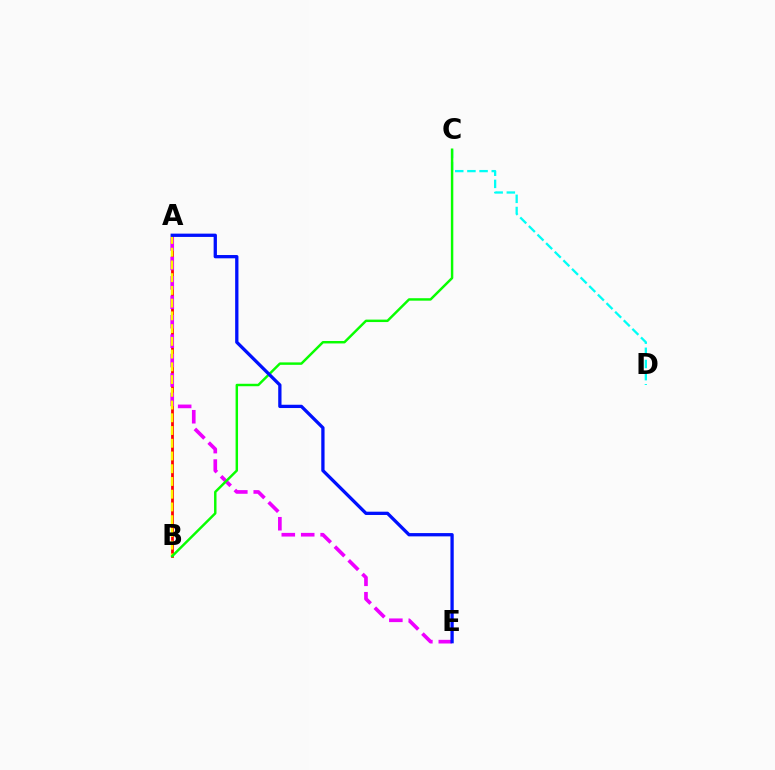{('C', 'D'): [{'color': '#00fff6', 'line_style': 'dashed', 'thickness': 1.65}], ('A', 'B'): [{'color': '#ff0000', 'line_style': 'solid', 'thickness': 1.99}, {'color': '#fcf500', 'line_style': 'dashed', 'thickness': 1.73}], ('A', 'E'): [{'color': '#ee00ff', 'line_style': 'dashed', 'thickness': 2.64}, {'color': '#0010ff', 'line_style': 'solid', 'thickness': 2.37}], ('B', 'C'): [{'color': '#08ff00', 'line_style': 'solid', 'thickness': 1.77}]}